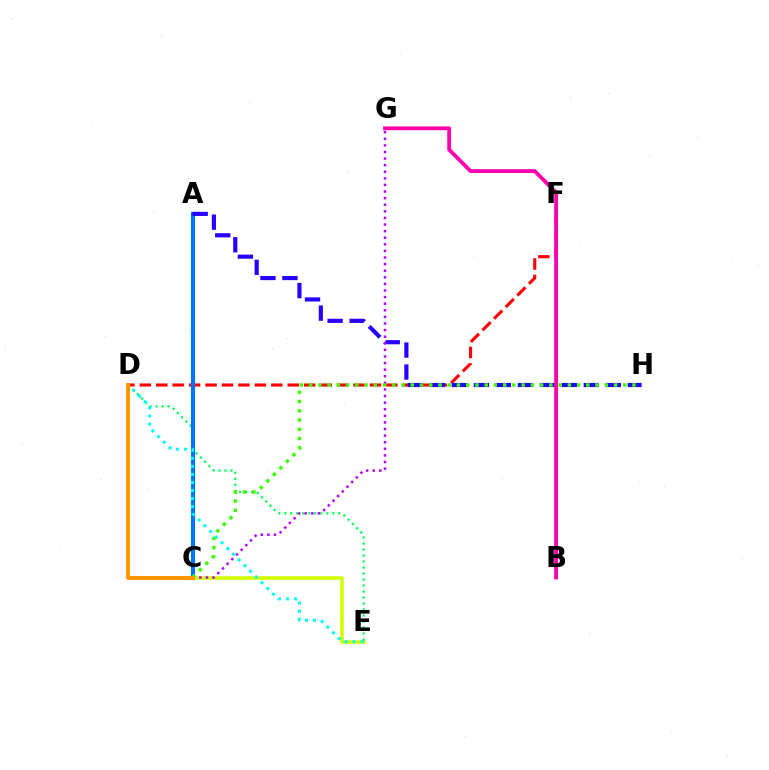{('D', 'F'): [{'color': '#ff0000', 'line_style': 'dashed', 'thickness': 2.23}], ('C', 'E'): [{'color': '#d1ff00', 'line_style': 'solid', 'thickness': 2.57}], ('D', 'E'): [{'color': '#00ff5c', 'line_style': 'dotted', 'thickness': 1.63}, {'color': '#00fff6', 'line_style': 'dotted', 'thickness': 2.19}], ('A', 'C'): [{'color': '#0074ff', 'line_style': 'solid', 'thickness': 3.0}], ('A', 'H'): [{'color': '#2500ff', 'line_style': 'dashed', 'thickness': 2.99}], ('C', 'G'): [{'color': '#b900ff', 'line_style': 'dotted', 'thickness': 1.79}], ('C', 'H'): [{'color': '#3dff00', 'line_style': 'dotted', 'thickness': 2.51}], ('B', 'G'): [{'color': '#ff00ac', 'line_style': 'solid', 'thickness': 2.74}], ('C', 'D'): [{'color': '#ff9400', 'line_style': 'solid', 'thickness': 2.83}]}